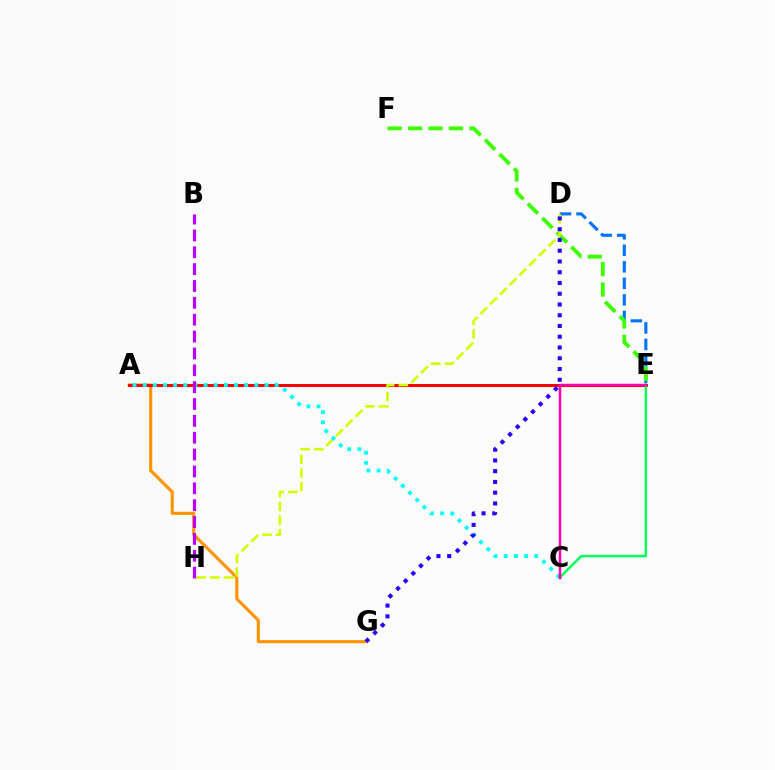{('D', 'E'): [{'color': '#0074ff', 'line_style': 'dashed', 'thickness': 2.25}], ('A', 'G'): [{'color': '#ff9400', 'line_style': 'solid', 'thickness': 2.24}], ('A', 'E'): [{'color': '#ff0000', 'line_style': 'solid', 'thickness': 2.15}], ('E', 'F'): [{'color': '#3dff00', 'line_style': 'dashed', 'thickness': 2.78}], ('C', 'E'): [{'color': '#00ff5c', 'line_style': 'solid', 'thickness': 1.79}, {'color': '#ff00ac', 'line_style': 'solid', 'thickness': 1.79}], ('D', 'H'): [{'color': '#d1ff00', 'line_style': 'dashed', 'thickness': 1.87}], ('A', 'C'): [{'color': '#00fff6', 'line_style': 'dotted', 'thickness': 2.76}], ('D', 'G'): [{'color': '#2500ff', 'line_style': 'dotted', 'thickness': 2.92}], ('B', 'H'): [{'color': '#b900ff', 'line_style': 'dashed', 'thickness': 2.29}]}